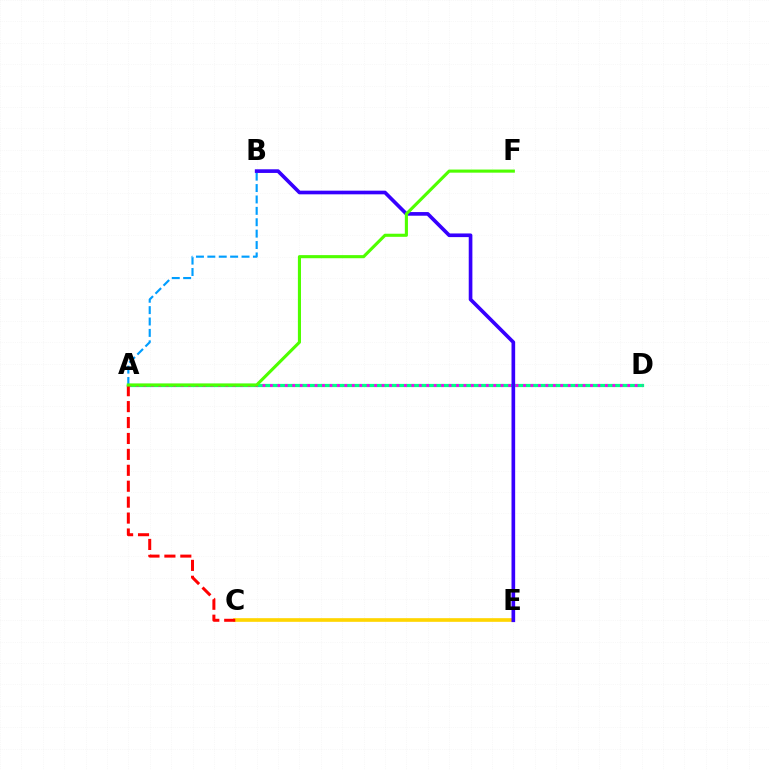{('C', 'E'): [{'color': '#ffd500', 'line_style': 'solid', 'thickness': 2.63}], ('A', 'B'): [{'color': '#009eff', 'line_style': 'dashed', 'thickness': 1.55}], ('A', 'D'): [{'color': '#00ff86', 'line_style': 'solid', 'thickness': 2.32}, {'color': '#ff00ed', 'line_style': 'dotted', 'thickness': 2.02}], ('B', 'E'): [{'color': '#3700ff', 'line_style': 'solid', 'thickness': 2.63}], ('A', 'C'): [{'color': '#ff0000', 'line_style': 'dashed', 'thickness': 2.16}], ('A', 'F'): [{'color': '#4fff00', 'line_style': 'solid', 'thickness': 2.23}]}